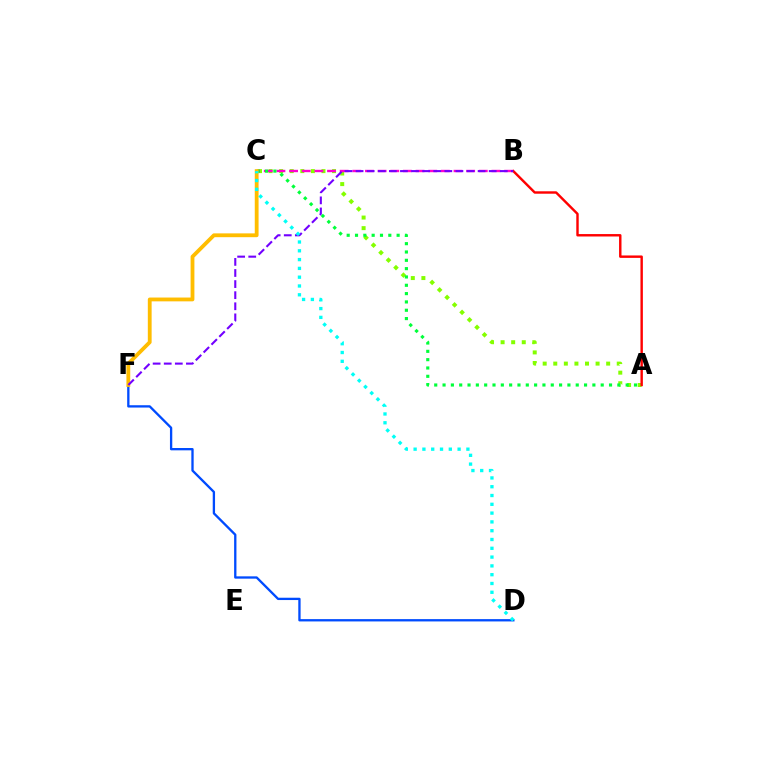{('A', 'C'): [{'color': '#84ff00', 'line_style': 'dotted', 'thickness': 2.87}, {'color': '#00ff39', 'line_style': 'dotted', 'thickness': 2.26}], ('B', 'C'): [{'color': '#ff00cf', 'line_style': 'dashed', 'thickness': 1.72}], ('D', 'F'): [{'color': '#004bff', 'line_style': 'solid', 'thickness': 1.67}], ('A', 'B'): [{'color': '#ff0000', 'line_style': 'solid', 'thickness': 1.74}], ('C', 'F'): [{'color': '#ffbd00', 'line_style': 'solid', 'thickness': 2.74}], ('B', 'F'): [{'color': '#7200ff', 'line_style': 'dashed', 'thickness': 1.51}], ('C', 'D'): [{'color': '#00fff6', 'line_style': 'dotted', 'thickness': 2.39}]}